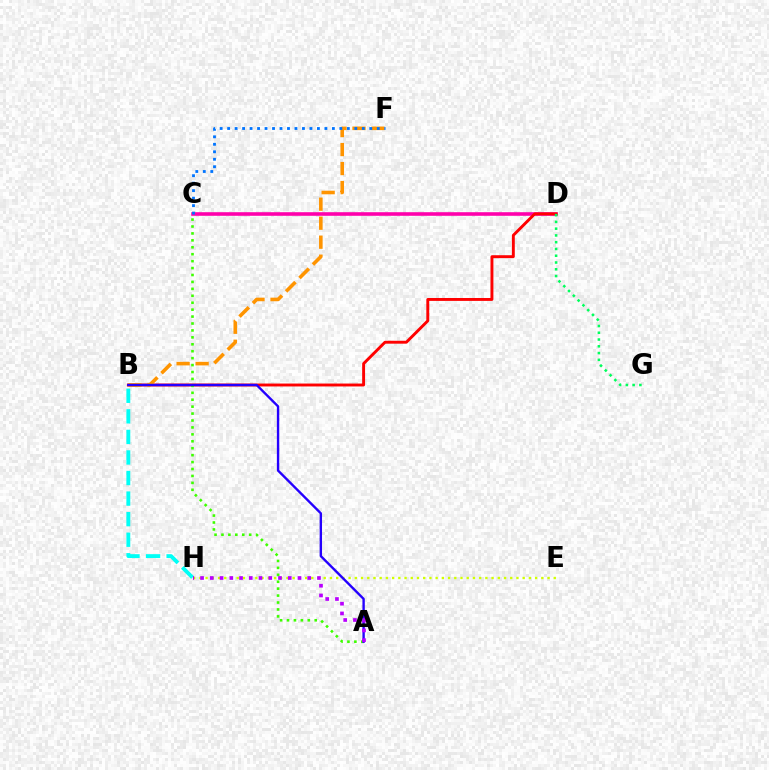{('C', 'D'): [{'color': '#ff00ac', 'line_style': 'solid', 'thickness': 2.59}], ('B', 'D'): [{'color': '#ff0000', 'line_style': 'solid', 'thickness': 2.09}], ('D', 'G'): [{'color': '#00ff5c', 'line_style': 'dotted', 'thickness': 1.84}], ('B', 'F'): [{'color': '#ff9400', 'line_style': 'dashed', 'thickness': 2.58}], ('E', 'H'): [{'color': '#d1ff00', 'line_style': 'dotted', 'thickness': 1.69}], ('B', 'H'): [{'color': '#00fff6', 'line_style': 'dashed', 'thickness': 2.79}], ('A', 'C'): [{'color': '#3dff00', 'line_style': 'dotted', 'thickness': 1.88}], ('C', 'F'): [{'color': '#0074ff', 'line_style': 'dotted', 'thickness': 2.03}], ('A', 'B'): [{'color': '#2500ff', 'line_style': 'solid', 'thickness': 1.71}], ('A', 'H'): [{'color': '#b900ff', 'line_style': 'dotted', 'thickness': 2.65}]}